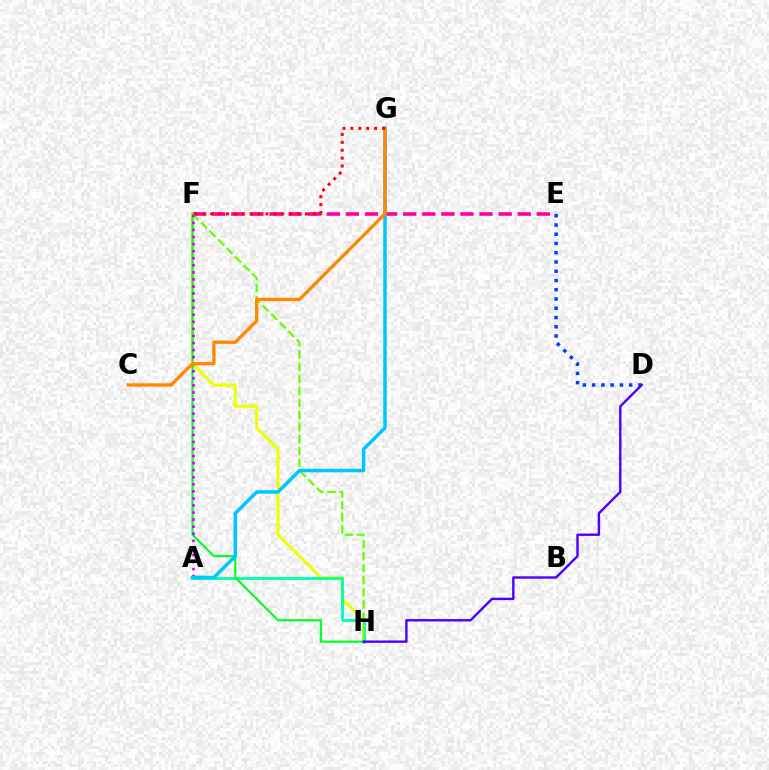{('D', 'E'): [{'color': '#003fff', 'line_style': 'dotted', 'thickness': 2.51}], ('F', 'H'): [{'color': '#eeff00', 'line_style': 'solid', 'thickness': 2.19}, {'color': '#00ff27', 'line_style': 'solid', 'thickness': 1.57}, {'color': '#66ff00', 'line_style': 'dashed', 'thickness': 1.64}], ('A', 'H'): [{'color': '#00ffaf', 'line_style': 'solid', 'thickness': 2.06}], ('E', 'F'): [{'color': '#ff00a0', 'line_style': 'dashed', 'thickness': 2.59}], ('D', 'H'): [{'color': '#4f00ff', 'line_style': 'solid', 'thickness': 1.73}], ('A', 'F'): [{'color': '#d600ff', 'line_style': 'dotted', 'thickness': 1.92}], ('A', 'G'): [{'color': '#00c7ff', 'line_style': 'solid', 'thickness': 2.53}], ('C', 'G'): [{'color': '#ff8800', 'line_style': 'solid', 'thickness': 2.4}], ('F', 'G'): [{'color': '#ff0000', 'line_style': 'dotted', 'thickness': 2.15}]}